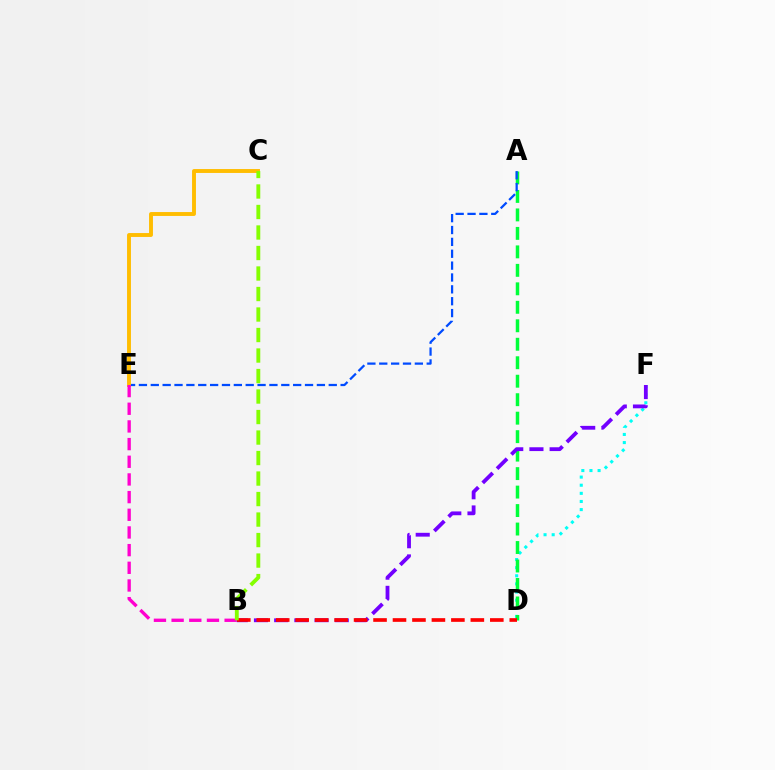{('D', 'F'): [{'color': '#00fff6', 'line_style': 'dotted', 'thickness': 2.21}], ('A', 'D'): [{'color': '#00ff39', 'line_style': 'dashed', 'thickness': 2.51}], ('A', 'E'): [{'color': '#004bff', 'line_style': 'dashed', 'thickness': 1.61}], ('C', 'E'): [{'color': '#ffbd00', 'line_style': 'solid', 'thickness': 2.81}], ('B', 'E'): [{'color': '#ff00cf', 'line_style': 'dashed', 'thickness': 2.4}], ('B', 'F'): [{'color': '#7200ff', 'line_style': 'dashed', 'thickness': 2.74}], ('B', 'D'): [{'color': '#ff0000', 'line_style': 'dashed', 'thickness': 2.64}], ('B', 'C'): [{'color': '#84ff00', 'line_style': 'dashed', 'thickness': 2.79}]}